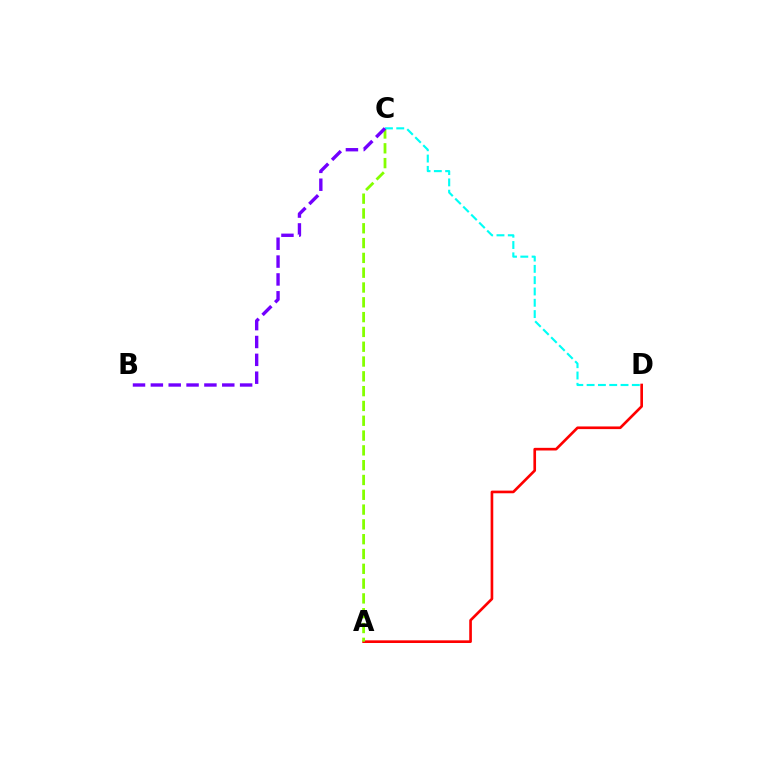{('A', 'D'): [{'color': '#ff0000', 'line_style': 'solid', 'thickness': 1.91}], ('A', 'C'): [{'color': '#84ff00', 'line_style': 'dashed', 'thickness': 2.01}], ('C', 'D'): [{'color': '#00fff6', 'line_style': 'dashed', 'thickness': 1.54}], ('B', 'C'): [{'color': '#7200ff', 'line_style': 'dashed', 'thickness': 2.43}]}